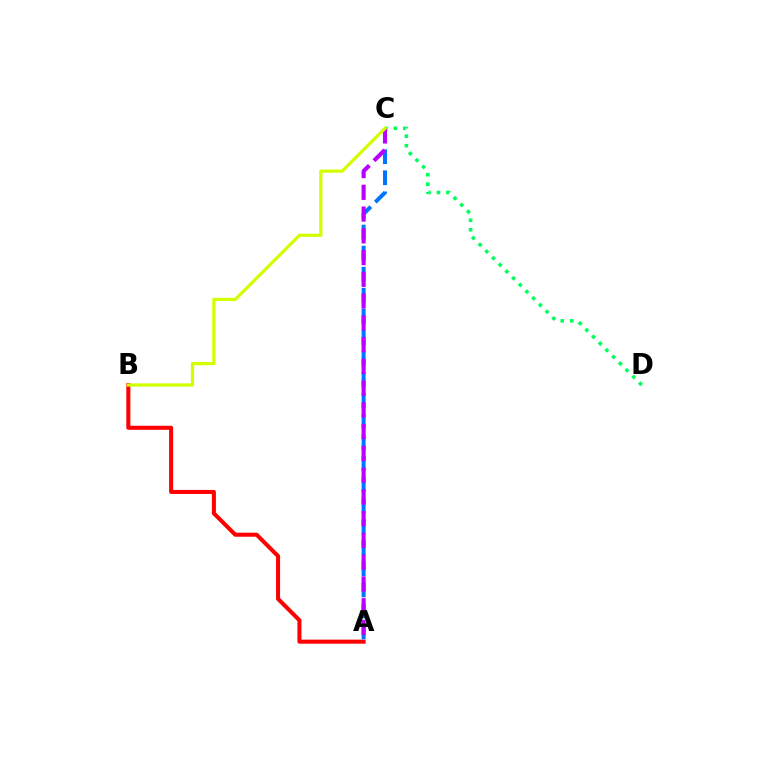{('A', 'B'): [{'color': '#ff0000', 'line_style': 'solid', 'thickness': 2.91}], ('A', 'C'): [{'color': '#0074ff', 'line_style': 'dashed', 'thickness': 2.86}, {'color': '#b900ff', 'line_style': 'dashed', 'thickness': 2.96}], ('C', 'D'): [{'color': '#00ff5c', 'line_style': 'dotted', 'thickness': 2.57}], ('B', 'C'): [{'color': '#d1ff00', 'line_style': 'solid', 'thickness': 2.33}]}